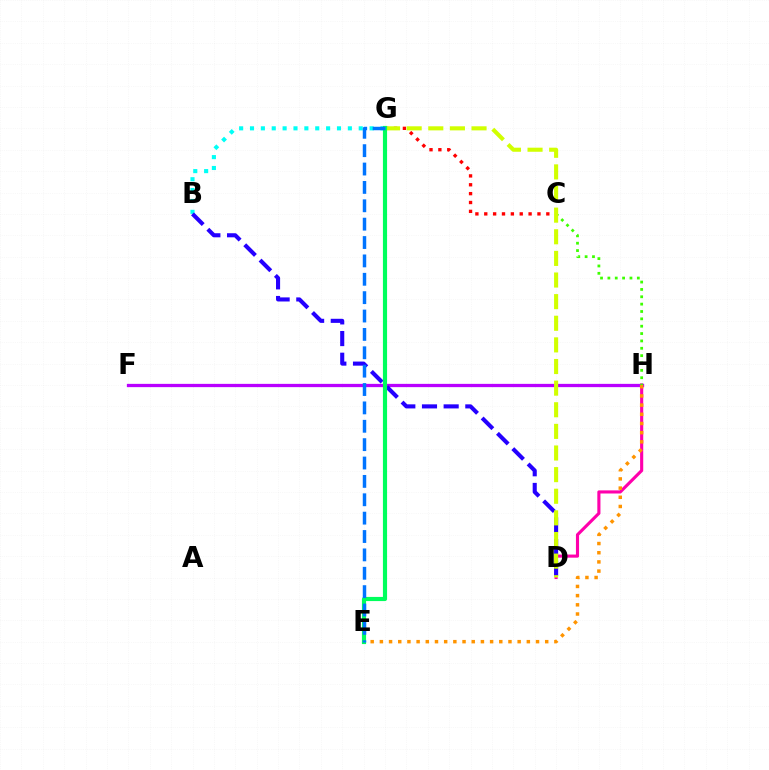{('D', 'H'): [{'color': '#ff00ac', 'line_style': 'solid', 'thickness': 2.25}], ('B', 'G'): [{'color': '#00fff6', 'line_style': 'dotted', 'thickness': 2.95}], ('F', 'H'): [{'color': '#b900ff', 'line_style': 'solid', 'thickness': 2.36}], ('B', 'D'): [{'color': '#2500ff', 'line_style': 'dashed', 'thickness': 2.94}], ('E', 'H'): [{'color': '#ff9400', 'line_style': 'dotted', 'thickness': 2.5}], ('C', 'G'): [{'color': '#ff0000', 'line_style': 'dotted', 'thickness': 2.41}], ('C', 'H'): [{'color': '#3dff00', 'line_style': 'dotted', 'thickness': 2.0}], ('D', 'G'): [{'color': '#d1ff00', 'line_style': 'dashed', 'thickness': 2.94}], ('E', 'G'): [{'color': '#00ff5c', 'line_style': 'solid', 'thickness': 2.99}, {'color': '#0074ff', 'line_style': 'dashed', 'thickness': 2.5}]}